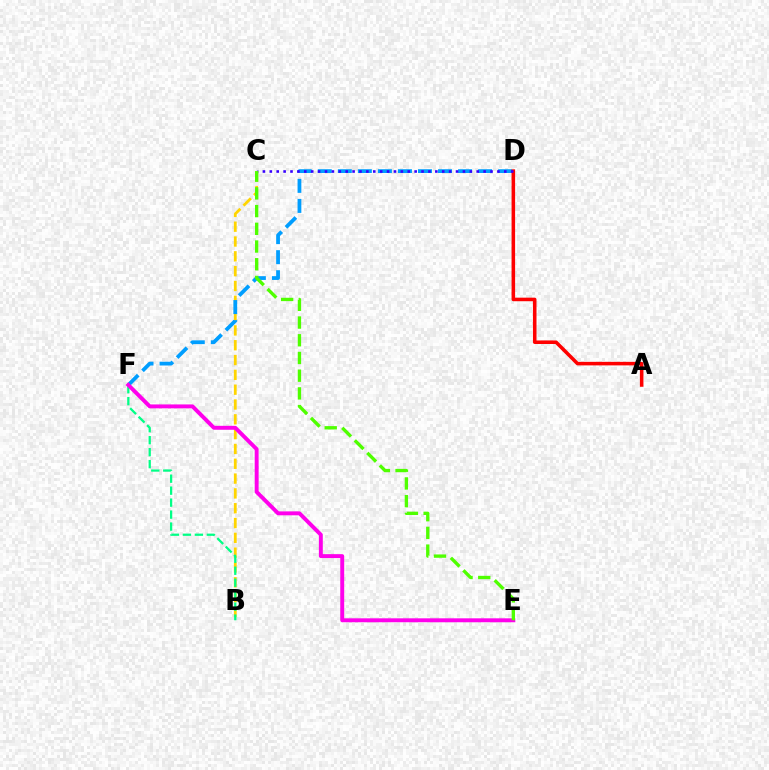{('B', 'C'): [{'color': '#ffd500', 'line_style': 'dashed', 'thickness': 2.01}], ('D', 'F'): [{'color': '#009eff', 'line_style': 'dashed', 'thickness': 2.72}], ('B', 'F'): [{'color': '#00ff86', 'line_style': 'dashed', 'thickness': 1.63}], ('A', 'D'): [{'color': '#ff0000', 'line_style': 'solid', 'thickness': 2.55}], ('C', 'D'): [{'color': '#3700ff', 'line_style': 'dotted', 'thickness': 1.87}], ('E', 'F'): [{'color': '#ff00ed', 'line_style': 'solid', 'thickness': 2.83}], ('C', 'E'): [{'color': '#4fff00', 'line_style': 'dashed', 'thickness': 2.41}]}